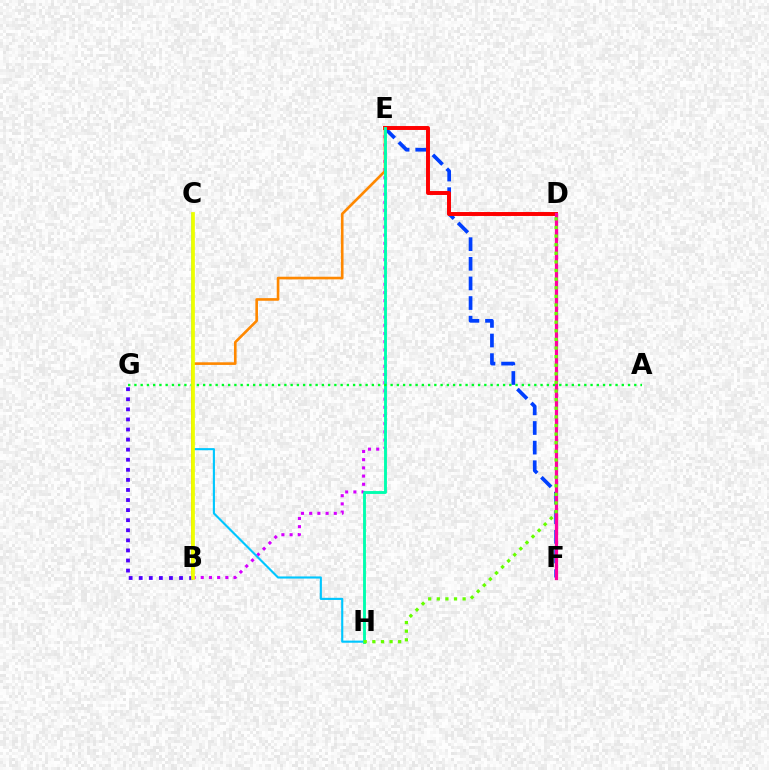{('B', 'E'): [{'color': '#d600ff', 'line_style': 'dotted', 'thickness': 2.23}, {'color': '#ff8800', 'line_style': 'solid', 'thickness': 1.9}], ('E', 'F'): [{'color': '#003fff', 'line_style': 'dashed', 'thickness': 2.67}], ('C', 'H'): [{'color': '#00c7ff', 'line_style': 'solid', 'thickness': 1.53}], ('D', 'E'): [{'color': '#ff0000', 'line_style': 'solid', 'thickness': 2.84}], ('E', 'H'): [{'color': '#00ffaf', 'line_style': 'solid', 'thickness': 2.07}], ('D', 'F'): [{'color': '#ff00a0', 'line_style': 'solid', 'thickness': 2.34}], ('B', 'G'): [{'color': '#4f00ff', 'line_style': 'dotted', 'thickness': 2.74}], ('A', 'G'): [{'color': '#00ff27', 'line_style': 'dotted', 'thickness': 1.7}], ('B', 'C'): [{'color': '#eeff00', 'line_style': 'solid', 'thickness': 2.68}], ('D', 'H'): [{'color': '#66ff00', 'line_style': 'dotted', 'thickness': 2.34}]}